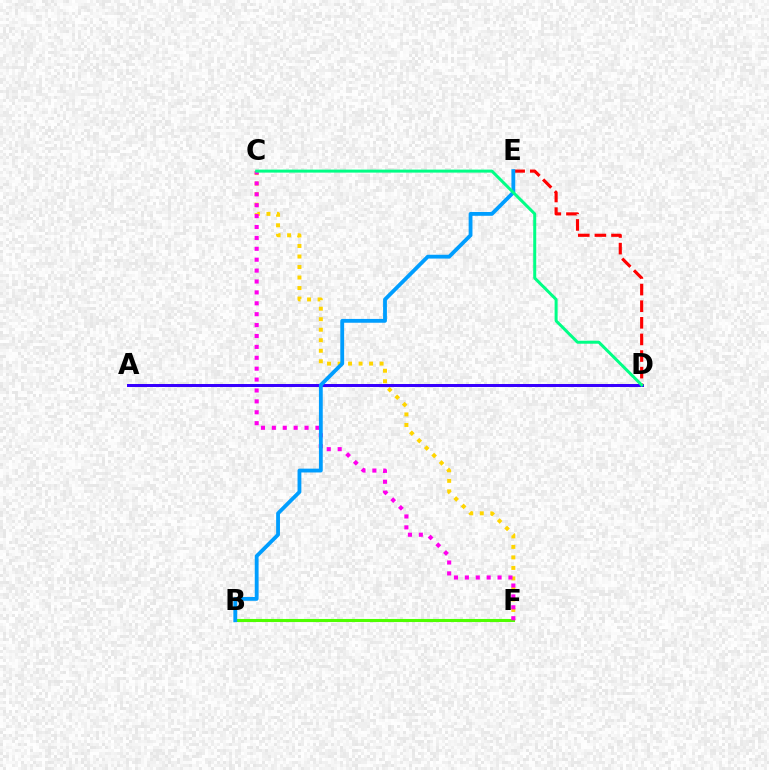{('C', 'F'): [{'color': '#ffd500', 'line_style': 'dotted', 'thickness': 2.86}, {'color': '#ff00ed', 'line_style': 'dotted', 'thickness': 2.96}], ('B', 'F'): [{'color': '#4fff00', 'line_style': 'solid', 'thickness': 2.21}], ('A', 'D'): [{'color': '#3700ff', 'line_style': 'solid', 'thickness': 2.15}], ('D', 'E'): [{'color': '#ff0000', 'line_style': 'dashed', 'thickness': 2.26}], ('B', 'E'): [{'color': '#009eff', 'line_style': 'solid', 'thickness': 2.75}], ('C', 'D'): [{'color': '#00ff86', 'line_style': 'solid', 'thickness': 2.16}]}